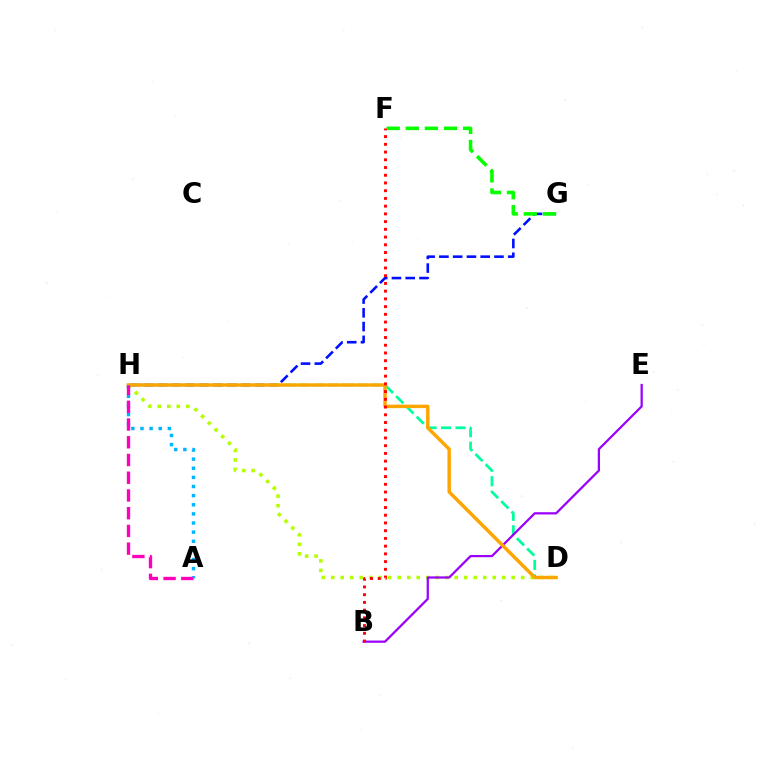{('D', 'H'): [{'color': '#00ff9d', 'line_style': 'dashed', 'thickness': 1.97}, {'color': '#b3ff00', 'line_style': 'dotted', 'thickness': 2.58}, {'color': '#ffa500', 'line_style': 'solid', 'thickness': 2.47}], ('G', 'H'): [{'color': '#0010ff', 'line_style': 'dashed', 'thickness': 1.87}], ('F', 'G'): [{'color': '#08ff00', 'line_style': 'dashed', 'thickness': 2.6}], ('B', 'E'): [{'color': '#9b00ff', 'line_style': 'solid', 'thickness': 1.61}], ('A', 'H'): [{'color': '#00b5ff', 'line_style': 'dotted', 'thickness': 2.48}, {'color': '#ff00bd', 'line_style': 'dashed', 'thickness': 2.41}], ('B', 'F'): [{'color': '#ff0000', 'line_style': 'dotted', 'thickness': 2.1}]}